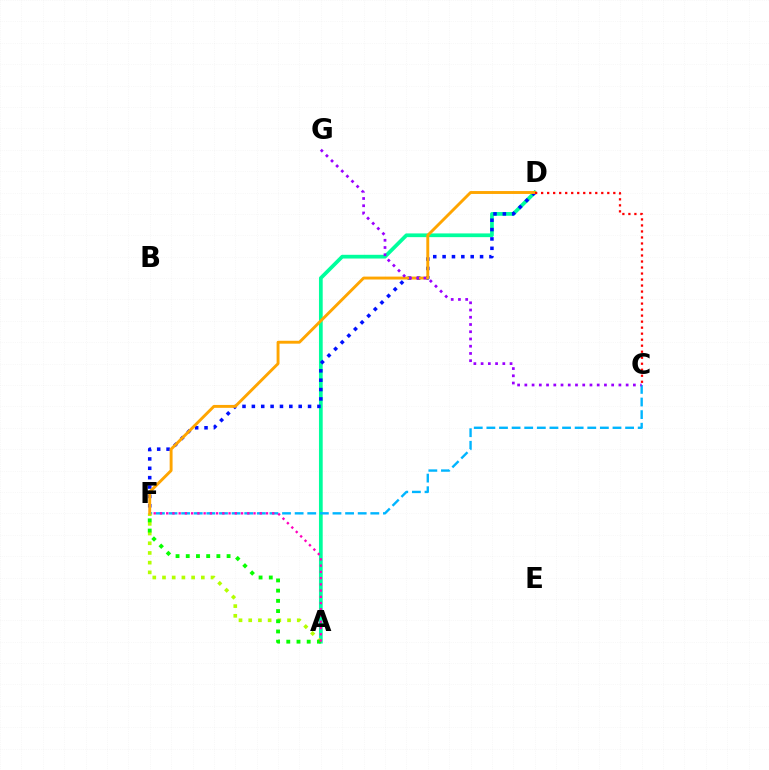{('A', 'D'): [{'color': '#00ff9d', 'line_style': 'solid', 'thickness': 2.69}], ('D', 'F'): [{'color': '#0010ff', 'line_style': 'dotted', 'thickness': 2.54}, {'color': '#ffa500', 'line_style': 'solid', 'thickness': 2.09}], ('C', 'F'): [{'color': '#00b5ff', 'line_style': 'dashed', 'thickness': 1.71}], ('A', 'F'): [{'color': '#b3ff00', 'line_style': 'dotted', 'thickness': 2.64}, {'color': '#08ff00', 'line_style': 'dotted', 'thickness': 2.77}, {'color': '#ff00bd', 'line_style': 'dotted', 'thickness': 1.69}], ('C', 'G'): [{'color': '#9b00ff', 'line_style': 'dotted', 'thickness': 1.97}], ('C', 'D'): [{'color': '#ff0000', 'line_style': 'dotted', 'thickness': 1.63}]}